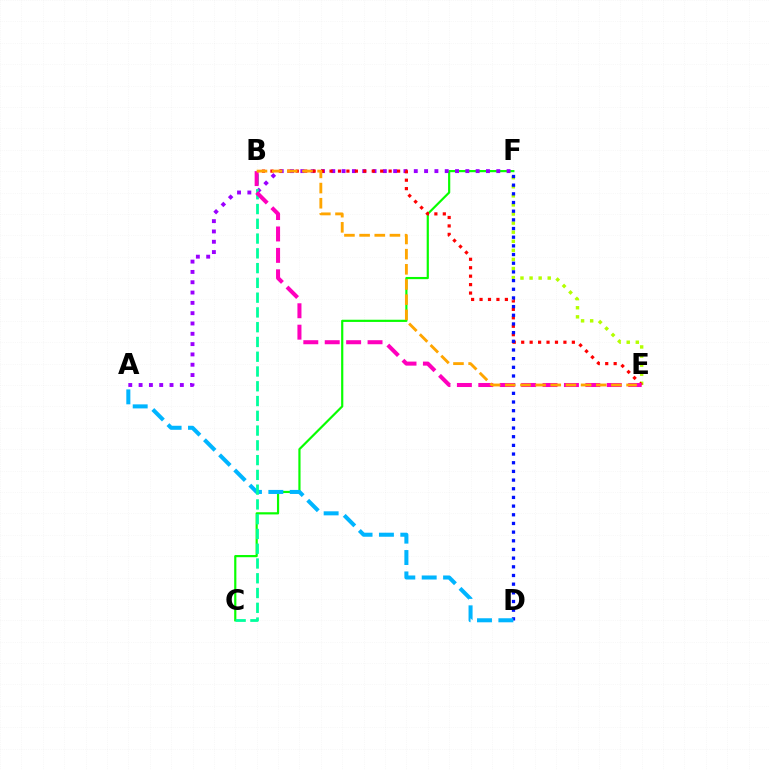{('C', 'F'): [{'color': '#08ff00', 'line_style': 'solid', 'thickness': 1.57}], ('A', 'F'): [{'color': '#9b00ff', 'line_style': 'dotted', 'thickness': 2.8}], ('E', 'F'): [{'color': '#b3ff00', 'line_style': 'dotted', 'thickness': 2.47}], ('B', 'E'): [{'color': '#ff0000', 'line_style': 'dotted', 'thickness': 2.29}, {'color': '#ff00bd', 'line_style': 'dashed', 'thickness': 2.91}, {'color': '#ffa500', 'line_style': 'dashed', 'thickness': 2.06}], ('D', 'F'): [{'color': '#0010ff', 'line_style': 'dotted', 'thickness': 2.36}], ('A', 'D'): [{'color': '#00b5ff', 'line_style': 'dashed', 'thickness': 2.91}], ('B', 'C'): [{'color': '#00ff9d', 'line_style': 'dashed', 'thickness': 2.01}]}